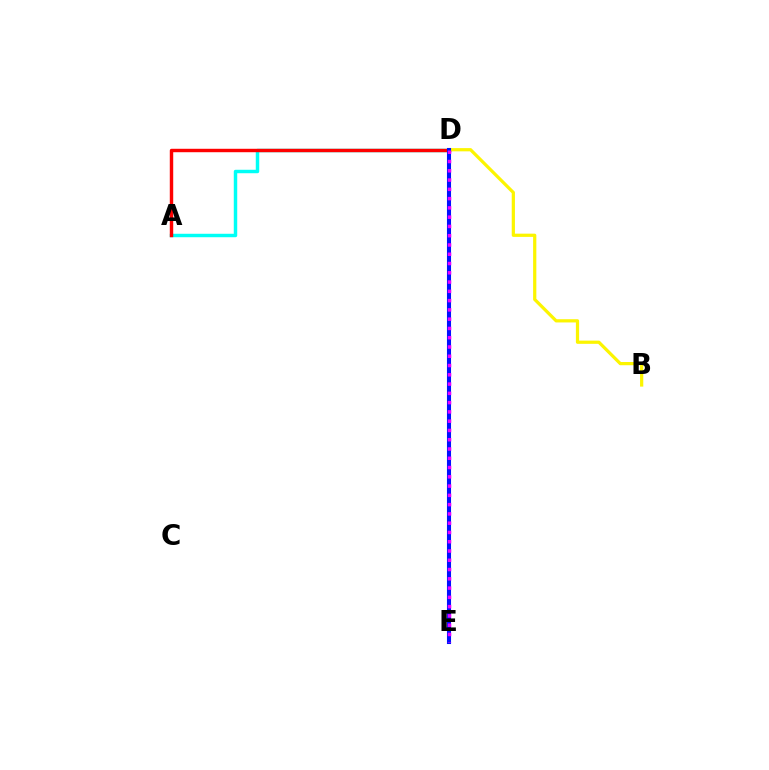{('A', 'D'): [{'color': '#00fff6', 'line_style': 'solid', 'thickness': 2.48}, {'color': '#ff0000', 'line_style': 'solid', 'thickness': 2.47}], ('D', 'E'): [{'color': '#08ff00', 'line_style': 'dotted', 'thickness': 1.98}, {'color': '#0010ff', 'line_style': 'solid', 'thickness': 2.93}, {'color': '#ee00ff', 'line_style': 'dotted', 'thickness': 2.52}], ('B', 'D'): [{'color': '#fcf500', 'line_style': 'solid', 'thickness': 2.32}]}